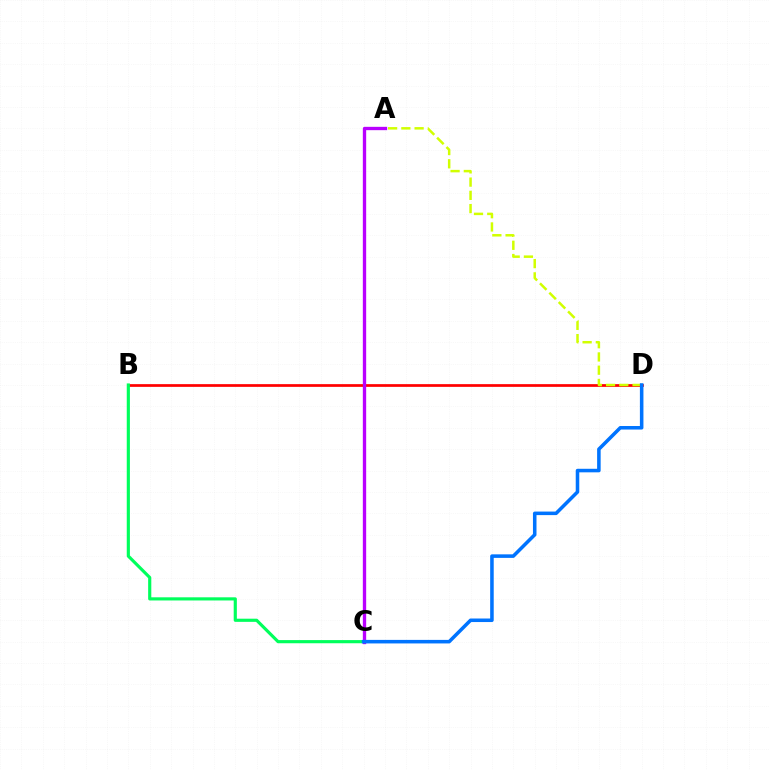{('B', 'D'): [{'color': '#ff0000', 'line_style': 'solid', 'thickness': 1.96}], ('B', 'C'): [{'color': '#00ff5c', 'line_style': 'solid', 'thickness': 2.27}], ('A', 'C'): [{'color': '#b900ff', 'line_style': 'solid', 'thickness': 2.4}], ('A', 'D'): [{'color': '#d1ff00', 'line_style': 'dashed', 'thickness': 1.8}], ('C', 'D'): [{'color': '#0074ff', 'line_style': 'solid', 'thickness': 2.55}]}